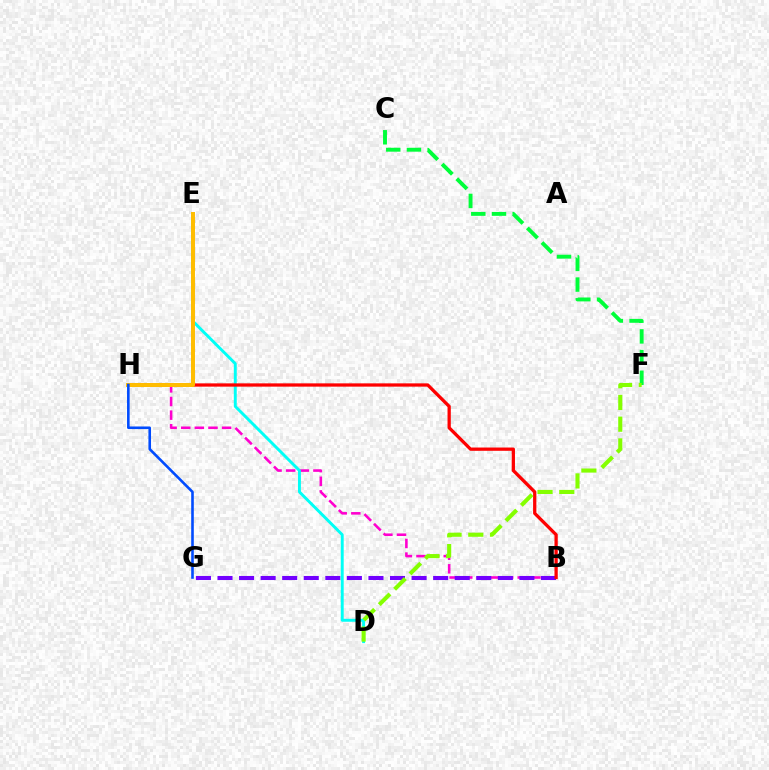{('B', 'H'): [{'color': '#ff00cf', 'line_style': 'dashed', 'thickness': 1.85}, {'color': '#ff0000', 'line_style': 'solid', 'thickness': 2.36}], ('C', 'F'): [{'color': '#00ff39', 'line_style': 'dashed', 'thickness': 2.81}], ('B', 'G'): [{'color': '#7200ff', 'line_style': 'dashed', 'thickness': 2.93}], ('D', 'E'): [{'color': '#00fff6', 'line_style': 'solid', 'thickness': 2.11}], ('D', 'F'): [{'color': '#84ff00', 'line_style': 'dashed', 'thickness': 2.95}], ('E', 'H'): [{'color': '#ffbd00', 'line_style': 'solid', 'thickness': 2.86}], ('G', 'H'): [{'color': '#004bff', 'line_style': 'solid', 'thickness': 1.87}]}